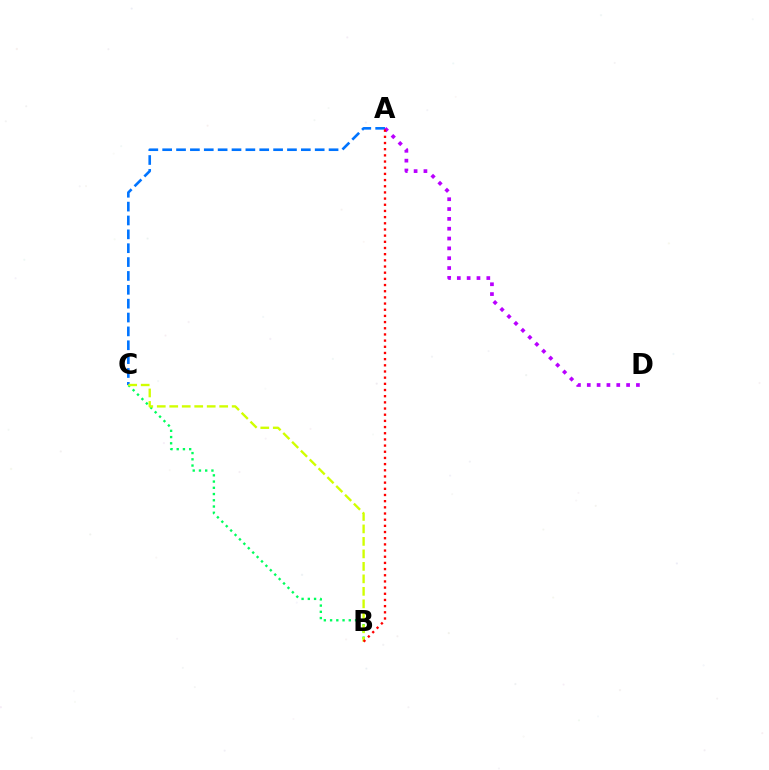{('B', 'C'): [{'color': '#00ff5c', 'line_style': 'dotted', 'thickness': 1.69}, {'color': '#d1ff00', 'line_style': 'dashed', 'thickness': 1.7}], ('A', 'C'): [{'color': '#0074ff', 'line_style': 'dashed', 'thickness': 1.88}], ('A', 'D'): [{'color': '#b900ff', 'line_style': 'dotted', 'thickness': 2.67}], ('A', 'B'): [{'color': '#ff0000', 'line_style': 'dotted', 'thickness': 1.68}]}